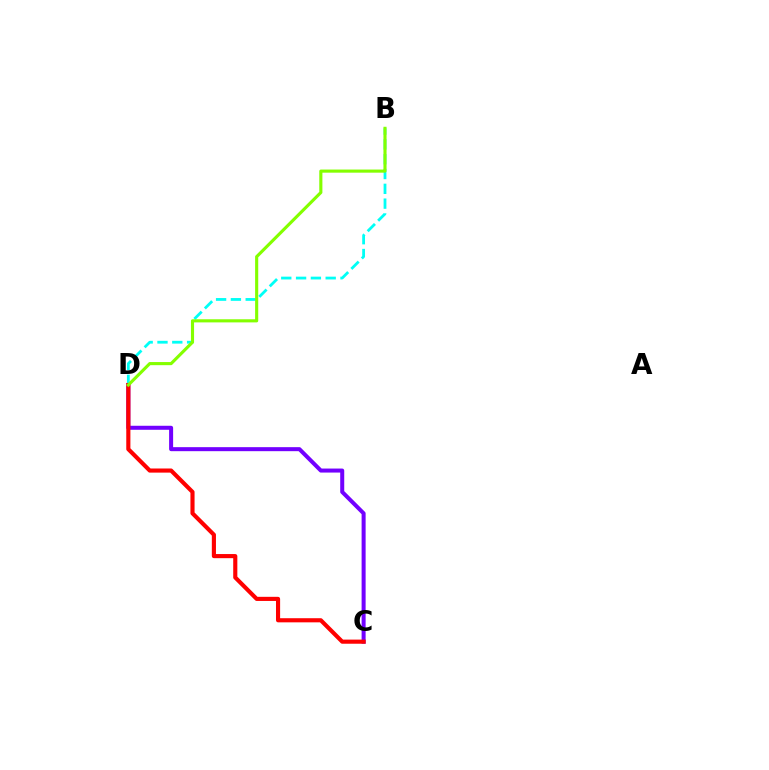{('C', 'D'): [{'color': '#7200ff', 'line_style': 'solid', 'thickness': 2.89}, {'color': '#ff0000', 'line_style': 'solid', 'thickness': 2.97}], ('B', 'D'): [{'color': '#00fff6', 'line_style': 'dashed', 'thickness': 2.01}, {'color': '#84ff00', 'line_style': 'solid', 'thickness': 2.25}]}